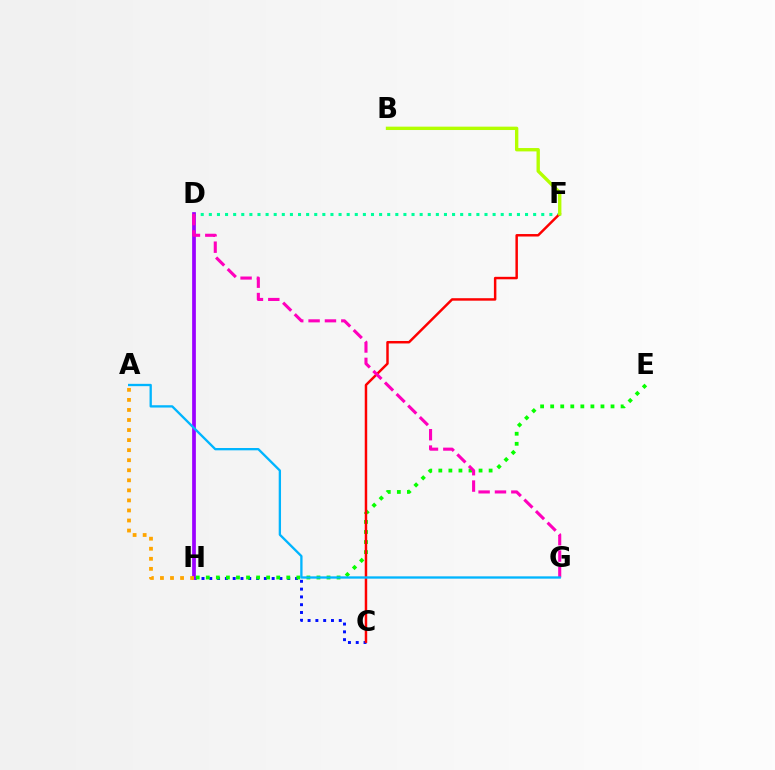{('D', 'F'): [{'color': '#00ff9d', 'line_style': 'dotted', 'thickness': 2.2}], ('C', 'H'): [{'color': '#0010ff', 'line_style': 'dotted', 'thickness': 2.12}], ('D', 'H'): [{'color': '#9b00ff', 'line_style': 'solid', 'thickness': 2.69}], ('E', 'H'): [{'color': '#08ff00', 'line_style': 'dotted', 'thickness': 2.73}], ('C', 'F'): [{'color': '#ff0000', 'line_style': 'solid', 'thickness': 1.78}], ('B', 'F'): [{'color': '#b3ff00', 'line_style': 'solid', 'thickness': 2.42}], ('D', 'G'): [{'color': '#ff00bd', 'line_style': 'dashed', 'thickness': 2.22}], ('A', 'G'): [{'color': '#00b5ff', 'line_style': 'solid', 'thickness': 1.67}], ('A', 'H'): [{'color': '#ffa500', 'line_style': 'dotted', 'thickness': 2.73}]}